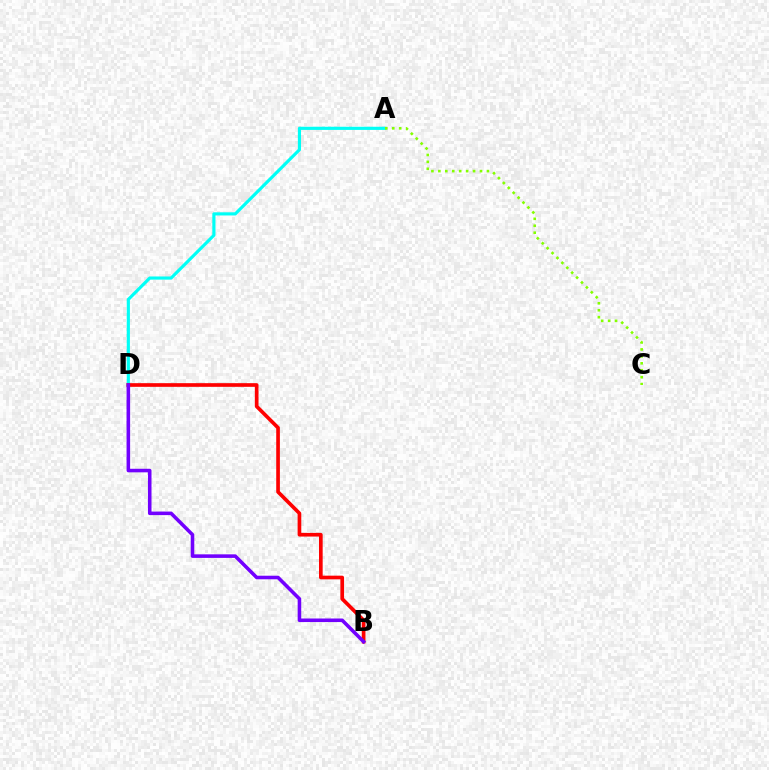{('A', 'D'): [{'color': '#00fff6', 'line_style': 'solid', 'thickness': 2.27}], ('A', 'C'): [{'color': '#84ff00', 'line_style': 'dotted', 'thickness': 1.89}], ('B', 'D'): [{'color': '#ff0000', 'line_style': 'solid', 'thickness': 2.64}, {'color': '#7200ff', 'line_style': 'solid', 'thickness': 2.56}]}